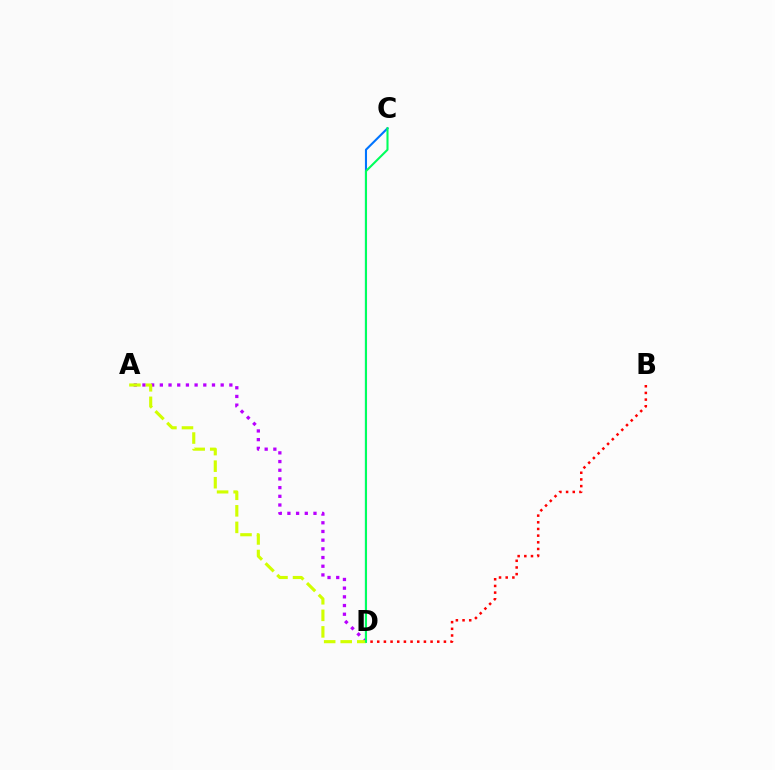{('B', 'D'): [{'color': '#ff0000', 'line_style': 'dotted', 'thickness': 1.81}], ('A', 'D'): [{'color': '#b900ff', 'line_style': 'dotted', 'thickness': 2.36}, {'color': '#d1ff00', 'line_style': 'dashed', 'thickness': 2.25}], ('C', 'D'): [{'color': '#0074ff', 'line_style': 'solid', 'thickness': 1.5}, {'color': '#00ff5c', 'line_style': 'solid', 'thickness': 1.5}]}